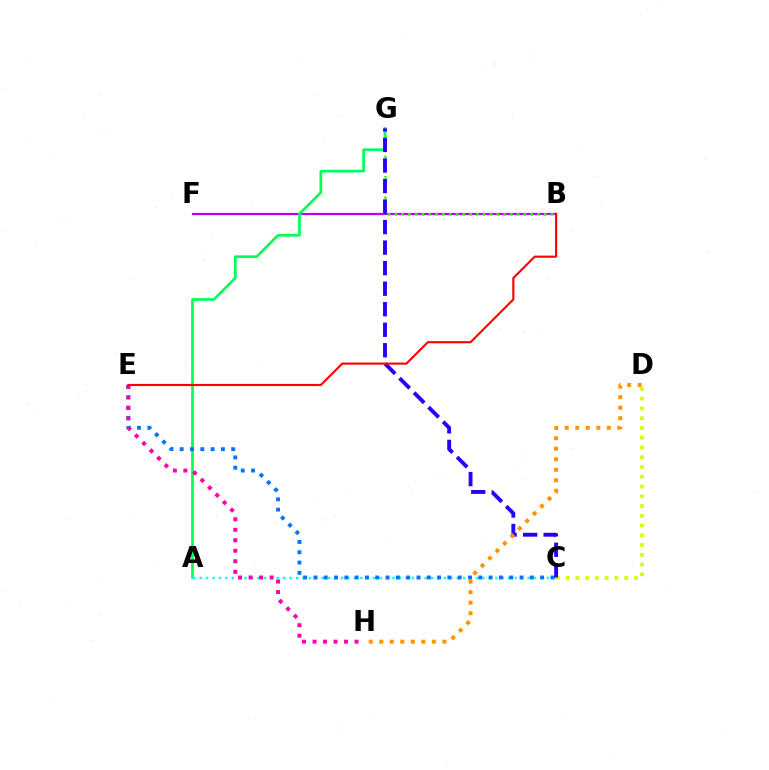{('B', 'F'): [{'color': '#b900ff', 'line_style': 'solid', 'thickness': 1.59}], ('A', 'G'): [{'color': '#00ff5c', 'line_style': 'solid', 'thickness': 1.94}], ('C', 'D'): [{'color': '#d1ff00', 'line_style': 'dotted', 'thickness': 2.65}], ('A', 'C'): [{'color': '#00fff6', 'line_style': 'dotted', 'thickness': 1.75}], ('B', 'G'): [{'color': '#3dff00', 'line_style': 'dotted', 'thickness': 1.85}], ('C', 'E'): [{'color': '#0074ff', 'line_style': 'dotted', 'thickness': 2.8}], ('C', 'G'): [{'color': '#2500ff', 'line_style': 'dashed', 'thickness': 2.79}], ('D', 'H'): [{'color': '#ff9400', 'line_style': 'dotted', 'thickness': 2.86}], ('E', 'H'): [{'color': '#ff00ac', 'line_style': 'dotted', 'thickness': 2.85}], ('B', 'E'): [{'color': '#ff0000', 'line_style': 'solid', 'thickness': 1.53}]}